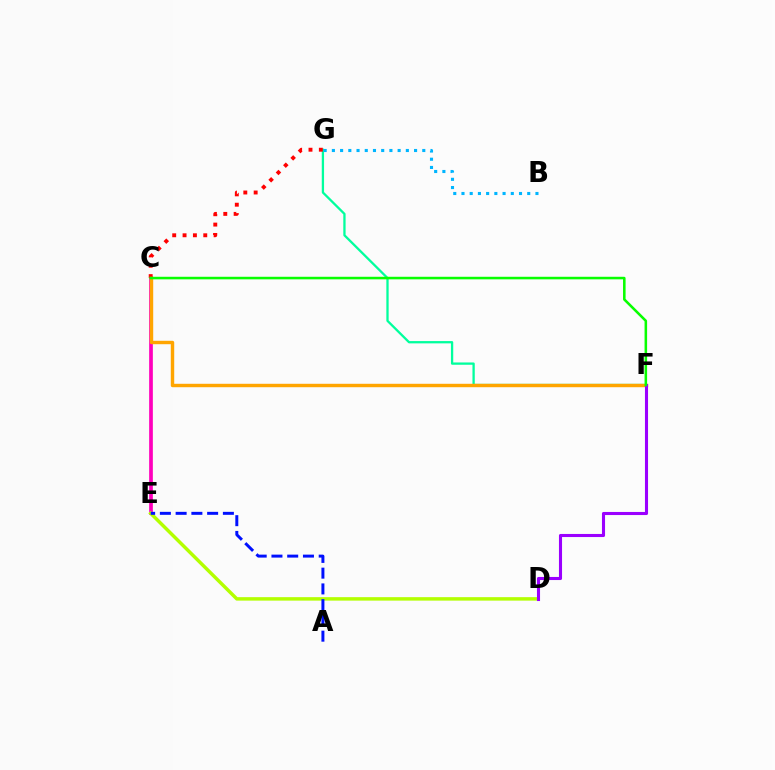{('C', 'E'): [{'color': '#ff00bd', 'line_style': 'solid', 'thickness': 2.67}], ('F', 'G'): [{'color': '#00ff9d', 'line_style': 'solid', 'thickness': 1.65}], ('C', 'G'): [{'color': '#ff0000', 'line_style': 'dotted', 'thickness': 2.81}], ('D', 'E'): [{'color': '#b3ff00', 'line_style': 'solid', 'thickness': 2.49}], ('C', 'F'): [{'color': '#ffa500', 'line_style': 'solid', 'thickness': 2.47}, {'color': '#08ff00', 'line_style': 'solid', 'thickness': 1.84}], ('D', 'F'): [{'color': '#9b00ff', 'line_style': 'solid', 'thickness': 2.22}], ('B', 'G'): [{'color': '#00b5ff', 'line_style': 'dotted', 'thickness': 2.23}], ('A', 'E'): [{'color': '#0010ff', 'line_style': 'dashed', 'thickness': 2.14}]}